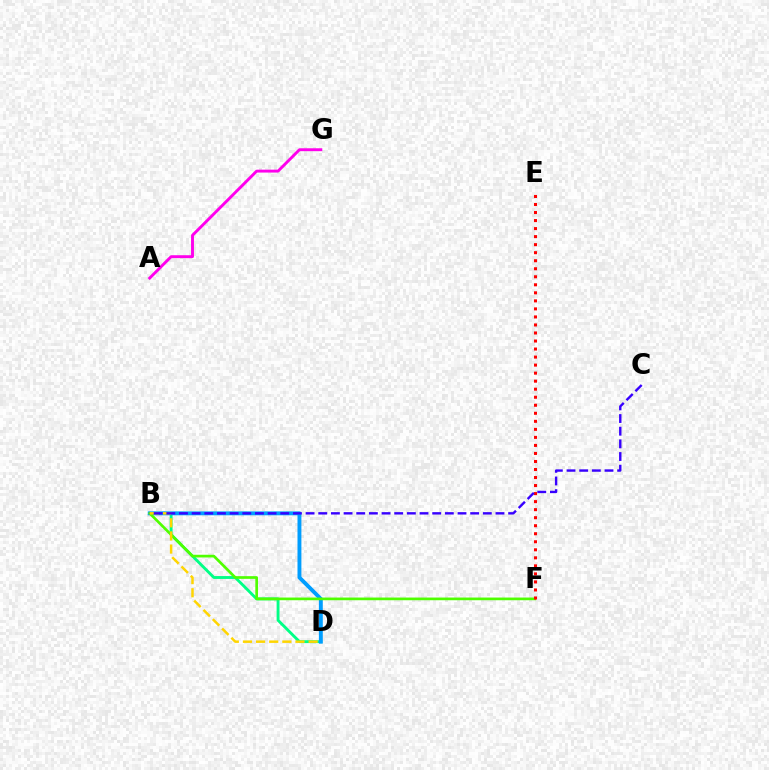{('B', 'D'): [{'color': '#00ff86', 'line_style': 'solid', 'thickness': 2.07}, {'color': '#009eff', 'line_style': 'solid', 'thickness': 2.81}, {'color': '#ffd500', 'line_style': 'dashed', 'thickness': 1.78}], ('B', 'F'): [{'color': '#4fff00', 'line_style': 'solid', 'thickness': 1.94}], ('E', 'F'): [{'color': '#ff0000', 'line_style': 'dotted', 'thickness': 2.18}], ('A', 'G'): [{'color': '#ff00ed', 'line_style': 'solid', 'thickness': 2.09}], ('B', 'C'): [{'color': '#3700ff', 'line_style': 'dashed', 'thickness': 1.72}]}